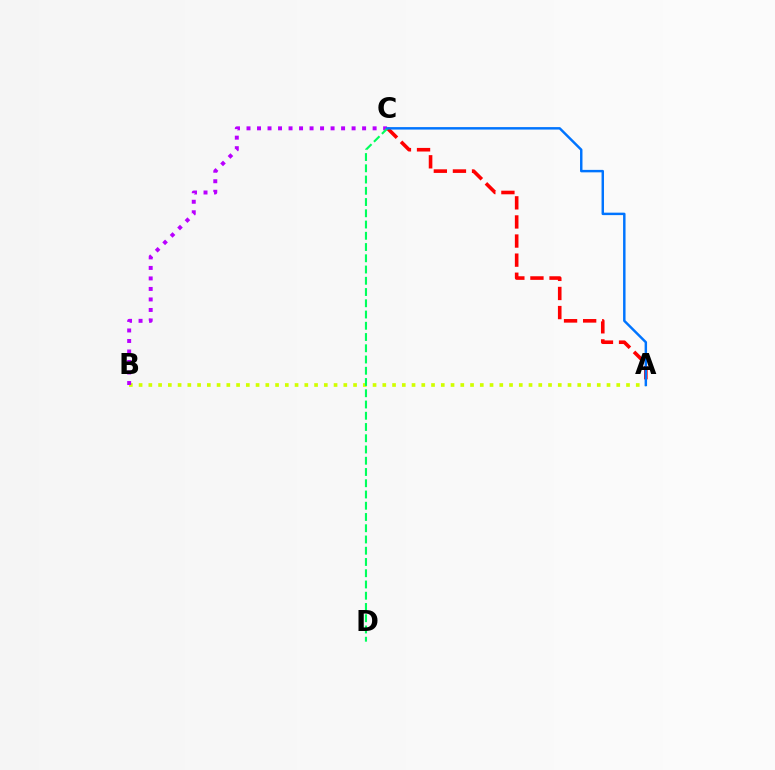{('A', 'B'): [{'color': '#d1ff00', 'line_style': 'dotted', 'thickness': 2.65}], ('B', 'C'): [{'color': '#b900ff', 'line_style': 'dotted', 'thickness': 2.86}], ('A', 'C'): [{'color': '#ff0000', 'line_style': 'dashed', 'thickness': 2.59}, {'color': '#0074ff', 'line_style': 'solid', 'thickness': 1.77}], ('C', 'D'): [{'color': '#00ff5c', 'line_style': 'dashed', 'thickness': 1.53}]}